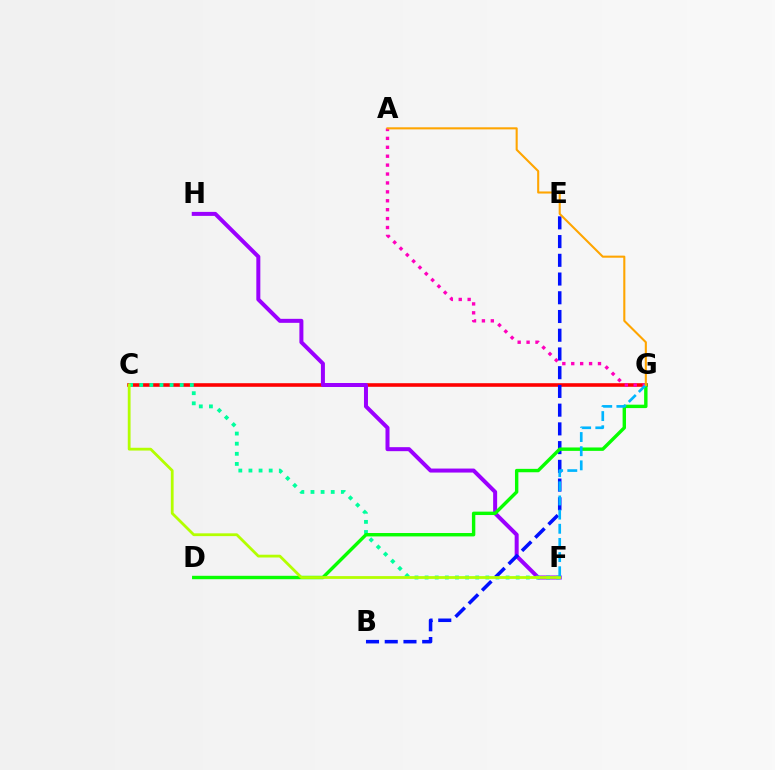{('C', 'G'): [{'color': '#ff0000', 'line_style': 'solid', 'thickness': 2.59}], ('F', 'H'): [{'color': '#9b00ff', 'line_style': 'solid', 'thickness': 2.88}], ('C', 'F'): [{'color': '#00ff9d', 'line_style': 'dotted', 'thickness': 2.75}, {'color': '#b3ff00', 'line_style': 'solid', 'thickness': 2.01}], ('B', 'E'): [{'color': '#0010ff', 'line_style': 'dashed', 'thickness': 2.54}], ('D', 'G'): [{'color': '#08ff00', 'line_style': 'solid', 'thickness': 2.45}], ('A', 'G'): [{'color': '#ff00bd', 'line_style': 'dotted', 'thickness': 2.42}, {'color': '#ffa500', 'line_style': 'solid', 'thickness': 1.5}], ('F', 'G'): [{'color': '#00b5ff', 'line_style': 'dashed', 'thickness': 1.92}]}